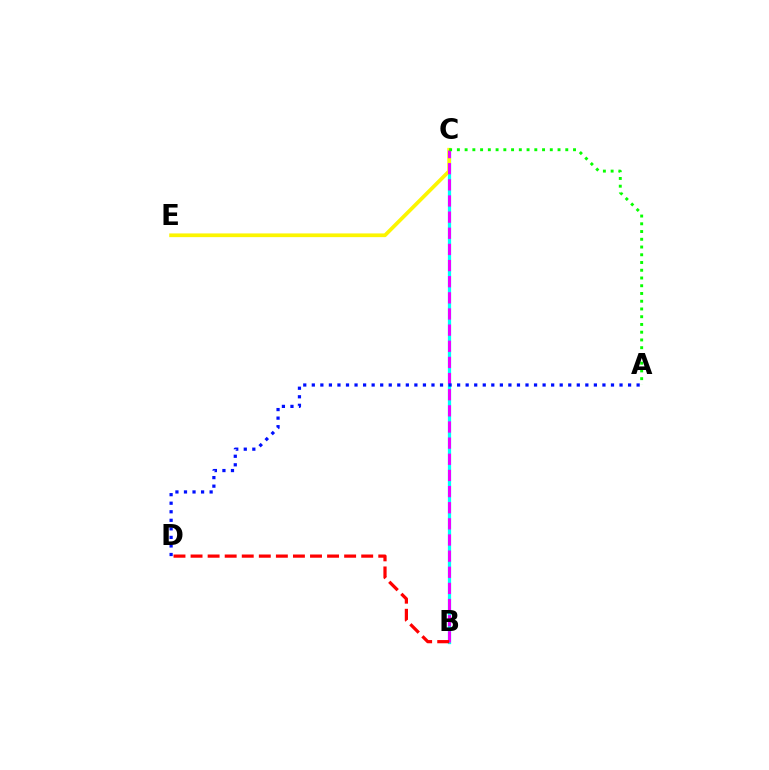{('B', 'C'): [{'color': '#00fff6', 'line_style': 'solid', 'thickness': 2.35}, {'color': '#ee00ff', 'line_style': 'dashed', 'thickness': 2.19}], ('C', 'E'): [{'color': '#fcf500', 'line_style': 'solid', 'thickness': 2.68}], ('A', 'C'): [{'color': '#08ff00', 'line_style': 'dotted', 'thickness': 2.1}], ('B', 'D'): [{'color': '#ff0000', 'line_style': 'dashed', 'thickness': 2.32}], ('A', 'D'): [{'color': '#0010ff', 'line_style': 'dotted', 'thickness': 2.32}]}